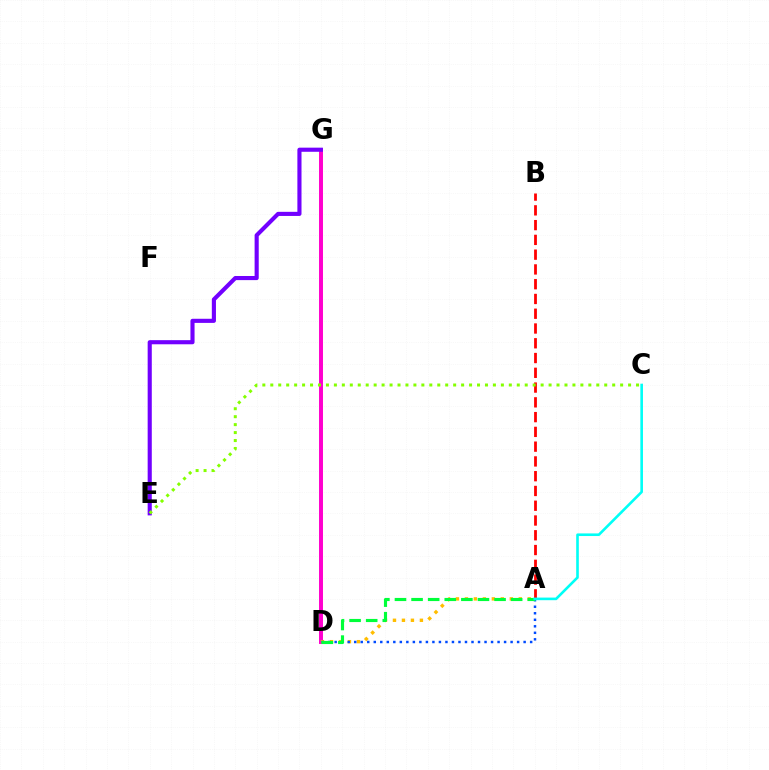{('D', 'G'): [{'color': '#ff00cf', 'line_style': 'solid', 'thickness': 2.85}], ('E', 'G'): [{'color': '#7200ff', 'line_style': 'solid', 'thickness': 2.97}], ('A', 'D'): [{'color': '#ffbd00', 'line_style': 'dotted', 'thickness': 2.44}, {'color': '#004bff', 'line_style': 'dotted', 'thickness': 1.77}, {'color': '#00ff39', 'line_style': 'dashed', 'thickness': 2.25}], ('A', 'B'): [{'color': '#ff0000', 'line_style': 'dashed', 'thickness': 2.01}], ('C', 'E'): [{'color': '#84ff00', 'line_style': 'dotted', 'thickness': 2.16}], ('A', 'C'): [{'color': '#00fff6', 'line_style': 'solid', 'thickness': 1.88}]}